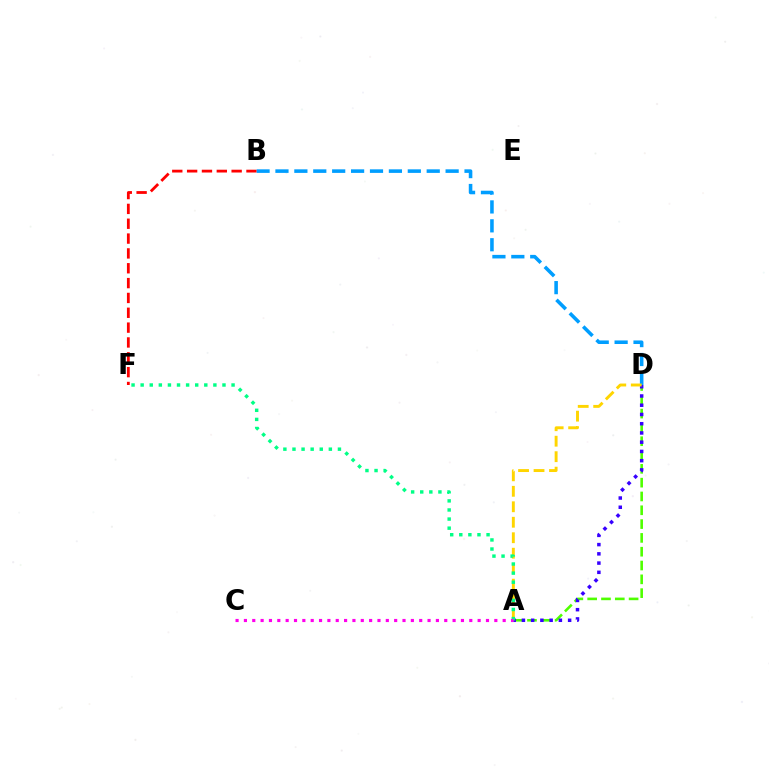{('B', 'F'): [{'color': '#ff0000', 'line_style': 'dashed', 'thickness': 2.02}], ('B', 'D'): [{'color': '#009eff', 'line_style': 'dashed', 'thickness': 2.57}], ('A', 'D'): [{'color': '#4fff00', 'line_style': 'dashed', 'thickness': 1.88}, {'color': '#3700ff', 'line_style': 'dotted', 'thickness': 2.51}, {'color': '#ffd500', 'line_style': 'dashed', 'thickness': 2.1}], ('A', 'F'): [{'color': '#00ff86', 'line_style': 'dotted', 'thickness': 2.47}], ('A', 'C'): [{'color': '#ff00ed', 'line_style': 'dotted', 'thickness': 2.27}]}